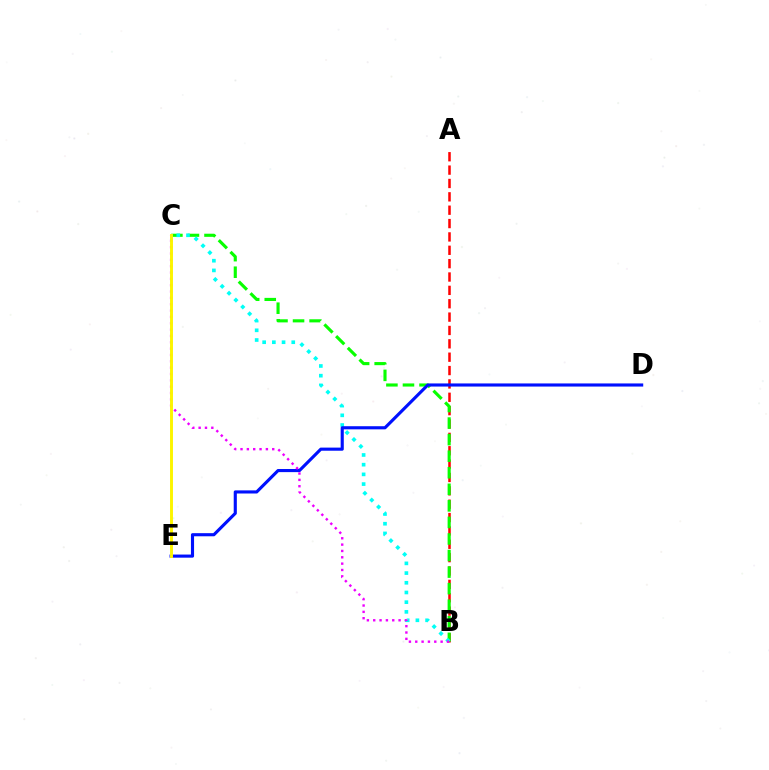{('A', 'B'): [{'color': '#ff0000', 'line_style': 'dashed', 'thickness': 1.82}], ('B', 'C'): [{'color': '#08ff00', 'line_style': 'dashed', 'thickness': 2.25}, {'color': '#00fff6', 'line_style': 'dotted', 'thickness': 2.64}, {'color': '#ee00ff', 'line_style': 'dotted', 'thickness': 1.72}], ('D', 'E'): [{'color': '#0010ff', 'line_style': 'solid', 'thickness': 2.25}], ('C', 'E'): [{'color': '#fcf500', 'line_style': 'solid', 'thickness': 2.11}]}